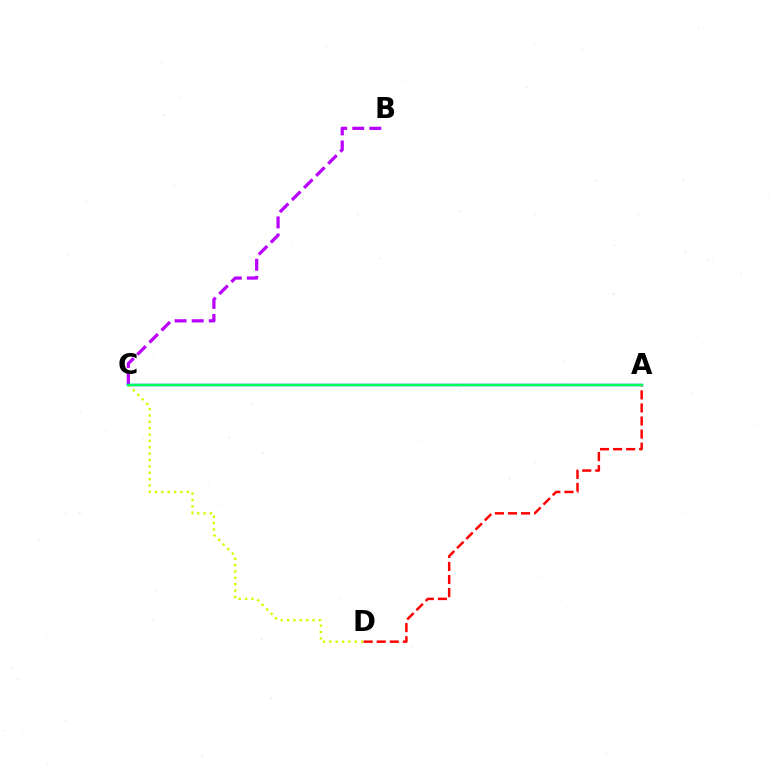{('B', 'C'): [{'color': '#b900ff', 'line_style': 'dashed', 'thickness': 2.32}], ('A', 'C'): [{'color': '#0074ff', 'line_style': 'solid', 'thickness': 1.78}, {'color': '#00ff5c', 'line_style': 'solid', 'thickness': 1.7}], ('C', 'D'): [{'color': '#d1ff00', 'line_style': 'dotted', 'thickness': 1.73}], ('A', 'D'): [{'color': '#ff0000', 'line_style': 'dashed', 'thickness': 1.77}]}